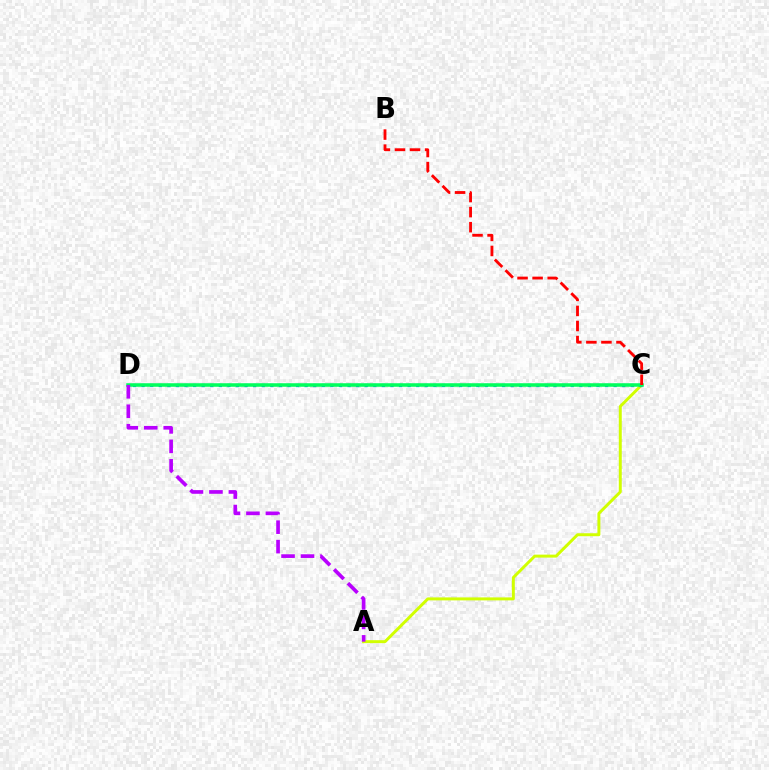{('A', 'C'): [{'color': '#d1ff00', 'line_style': 'solid', 'thickness': 2.13}], ('C', 'D'): [{'color': '#0074ff', 'line_style': 'dotted', 'thickness': 2.33}, {'color': '#00ff5c', 'line_style': 'solid', 'thickness': 2.54}], ('A', 'D'): [{'color': '#b900ff', 'line_style': 'dashed', 'thickness': 2.64}], ('B', 'C'): [{'color': '#ff0000', 'line_style': 'dashed', 'thickness': 2.05}]}